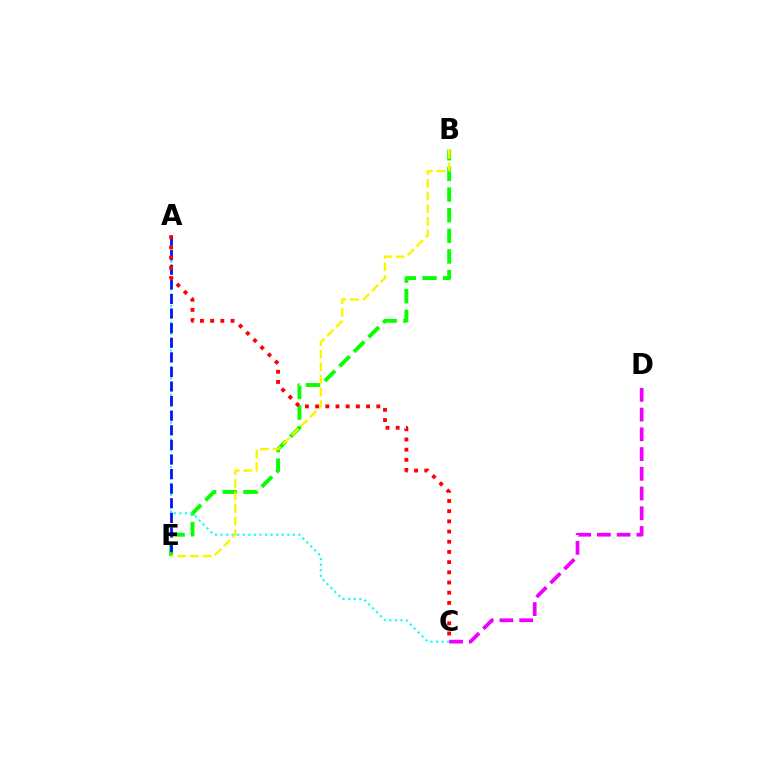{('C', 'D'): [{'color': '#ee00ff', 'line_style': 'dashed', 'thickness': 2.68}], ('B', 'E'): [{'color': '#08ff00', 'line_style': 'dashed', 'thickness': 2.8}, {'color': '#fcf500', 'line_style': 'dashed', 'thickness': 1.72}], ('A', 'C'): [{'color': '#00fff6', 'line_style': 'dotted', 'thickness': 1.51}, {'color': '#ff0000', 'line_style': 'dotted', 'thickness': 2.77}], ('A', 'E'): [{'color': '#0010ff', 'line_style': 'dashed', 'thickness': 1.98}]}